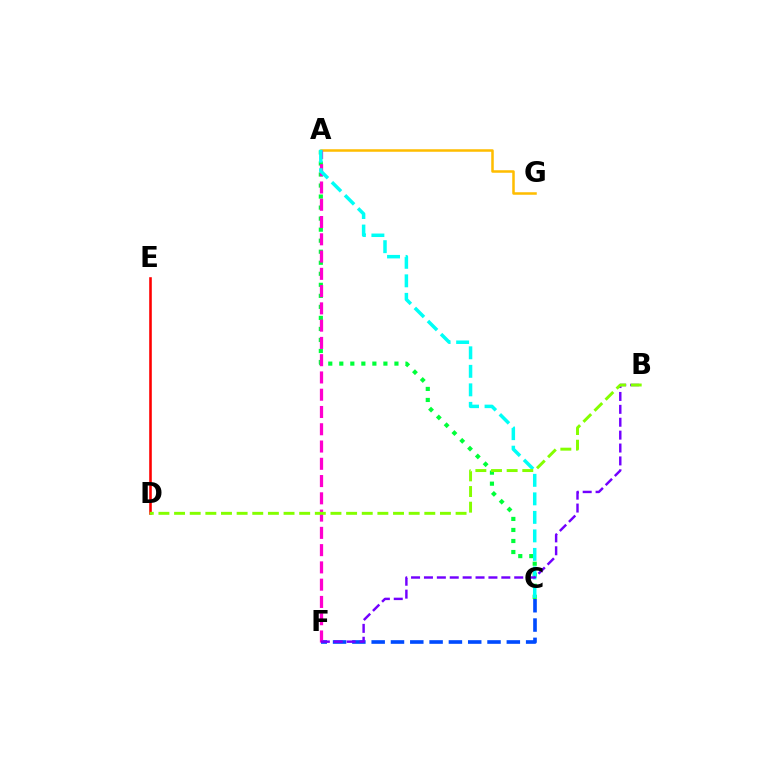{('C', 'F'): [{'color': '#004bff', 'line_style': 'dashed', 'thickness': 2.62}], ('D', 'E'): [{'color': '#ff0000', 'line_style': 'solid', 'thickness': 1.86}], ('A', 'C'): [{'color': '#00ff39', 'line_style': 'dotted', 'thickness': 3.0}, {'color': '#00fff6', 'line_style': 'dashed', 'thickness': 2.52}], ('A', 'G'): [{'color': '#ffbd00', 'line_style': 'solid', 'thickness': 1.82}], ('A', 'F'): [{'color': '#ff00cf', 'line_style': 'dashed', 'thickness': 2.35}], ('B', 'F'): [{'color': '#7200ff', 'line_style': 'dashed', 'thickness': 1.75}], ('B', 'D'): [{'color': '#84ff00', 'line_style': 'dashed', 'thickness': 2.12}]}